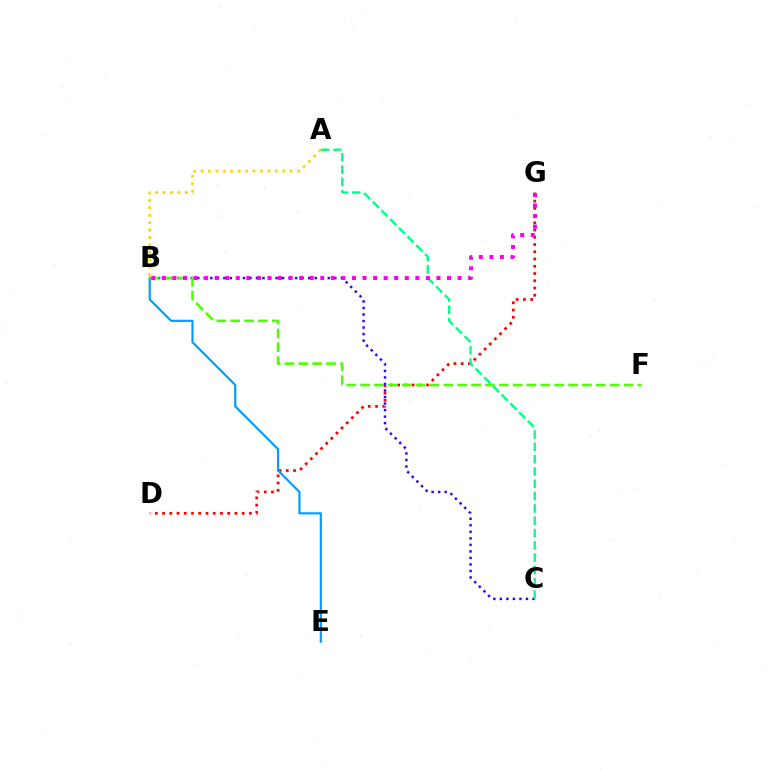{('A', 'B'): [{'color': '#ffd500', 'line_style': 'dotted', 'thickness': 2.02}], ('D', 'G'): [{'color': '#ff0000', 'line_style': 'dotted', 'thickness': 1.97}], ('B', 'C'): [{'color': '#3700ff', 'line_style': 'dotted', 'thickness': 1.77}], ('B', 'E'): [{'color': '#009eff', 'line_style': 'solid', 'thickness': 1.58}], ('A', 'C'): [{'color': '#00ff86', 'line_style': 'dashed', 'thickness': 1.67}], ('B', 'F'): [{'color': '#4fff00', 'line_style': 'dashed', 'thickness': 1.88}], ('B', 'G'): [{'color': '#ff00ed', 'line_style': 'dotted', 'thickness': 2.87}]}